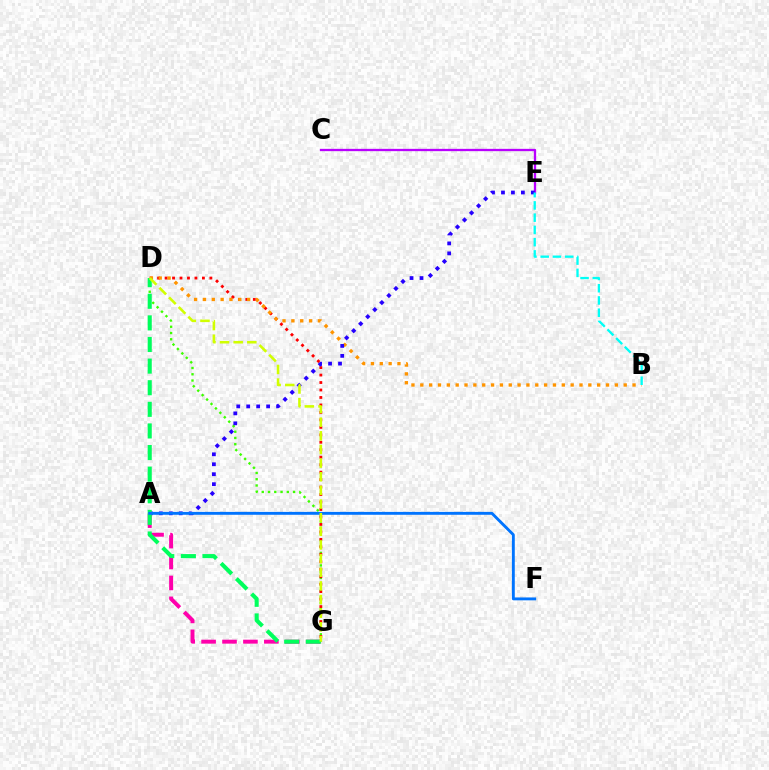{('D', 'G'): [{'color': '#3dff00', 'line_style': 'dotted', 'thickness': 1.7}, {'color': '#ff0000', 'line_style': 'dotted', 'thickness': 2.03}, {'color': '#00ff5c', 'line_style': 'dashed', 'thickness': 2.94}, {'color': '#d1ff00', 'line_style': 'dashed', 'thickness': 1.85}], ('C', 'E'): [{'color': '#b900ff', 'line_style': 'solid', 'thickness': 1.66}], ('A', 'G'): [{'color': '#ff00ac', 'line_style': 'dashed', 'thickness': 2.84}], ('B', 'D'): [{'color': '#ff9400', 'line_style': 'dotted', 'thickness': 2.4}], ('A', 'E'): [{'color': '#2500ff', 'line_style': 'dotted', 'thickness': 2.71}], ('B', 'E'): [{'color': '#00fff6', 'line_style': 'dashed', 'thickness': 1.66}], ('A', 'F'): [{'color': '#0074ff', 'line_style': 'solid', 'thickness': 2.08}]}